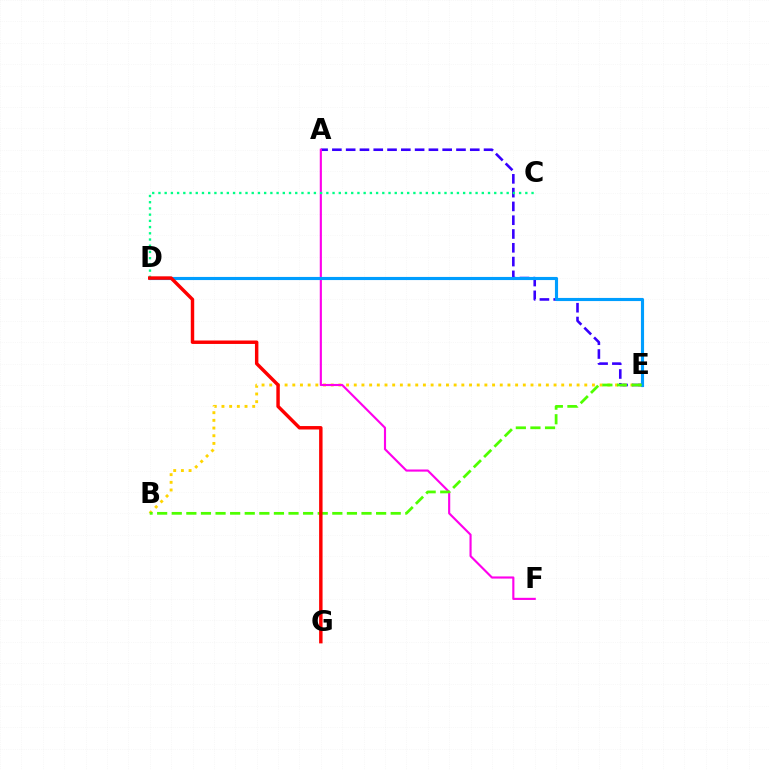{('B', 'E'): [{'color': '#ffd500', 'line_style': 'dotted', 'thickness': 2.09}, {'color': '#4fff00', 'line_style': 'dashed', 'thickness': 1.98}], ('A', 'E'): [{'color': '#3700ff', 'line_style': 'dashed', 'thickness': 1.87}], ('A', 'F'): [{'color': '#ff00ed', 'line_style': 'solid', 'thickness': 1.54}], ('D', 'E'): [{'color': '#009eff', 'line_style': 'solid', 'thickness': 2.25}], ('C', 'D'): [{'color': '#00ff86', 'line_style': 'dotted', 'thickness': 1.69}], ('D', 'G'): [{'color': '#ff0000', 'line_style': 'solid', 'thickness': 2.48}]}